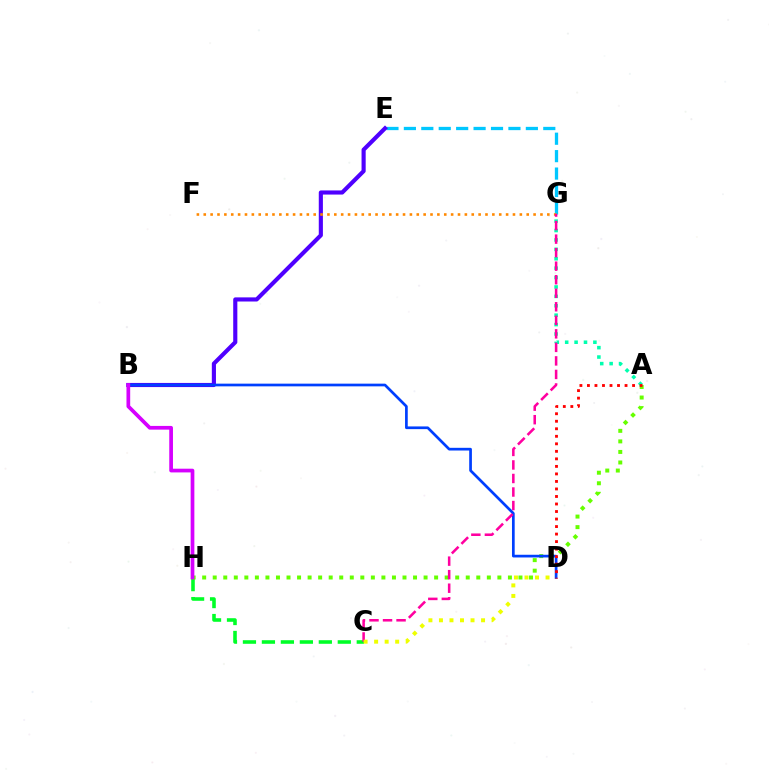{('C', 'H'): [{'color': '#00ff27', 'line_style': 'dashed', 'thickness': 2.58}], ('A', 'G'): [{'color': '#00ffaf', 'line_style': 'dotted', 'thickness': 2.56}], ('E', 'G'): [{'color': '#00c7ff', 'line_style': 'dashed', 'thickness': 2.37}], ('B', 'E'): [{'color': '#4f00ff', 'line_style': 'solid', 'thickness': 2.97}], ('A', 'H'): [{'color': '#66ff00', 'line_style': 'dotted', 'thickness': 2.86}], ('F', 'G'): [{'color': '#ff8800', 'line_style': 'dotted', 'thickness': 1.87}], ('B', 'D'): [{'color': '#003fff', 'line_style': 'solid', 'thickness': 1.95}], ('B', 'H'): [{'color': '#d600ff', 'line_style': 'solid', 'thickness': 2.68}], ('C', 'G'): [{'color': '#ff00a0', 'line_style': 'dashed', 'thickness': 1.84}], ('A', 'D'): [{'color': '#ff0000', 'line_style': 'dotted', 'thickness': 2.04}], ('C', 'D'): [{'color': '#eeff00', 'line_style': 'dotted', 'thickness': 2.86}]}